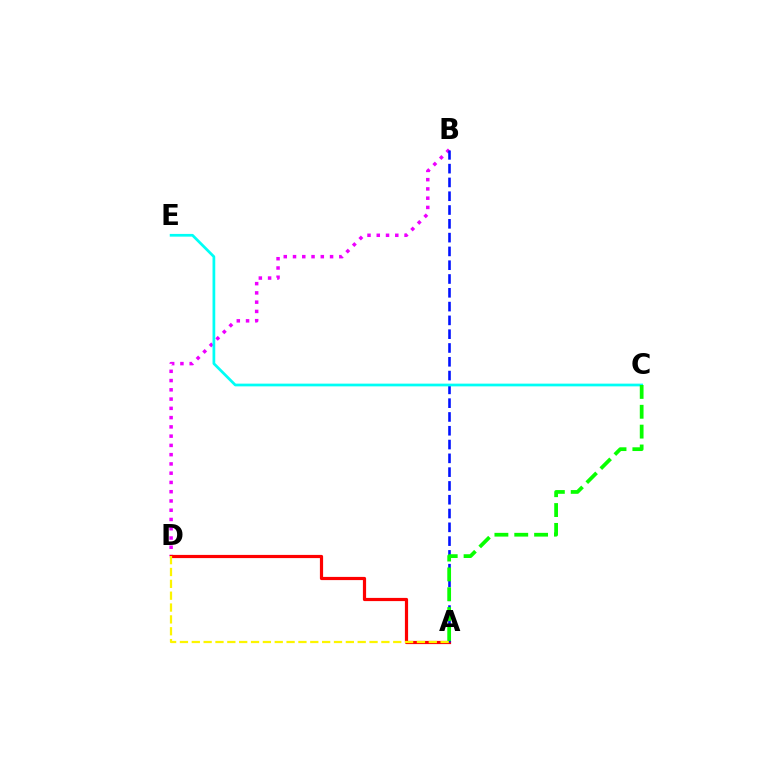{('B', 'D'): [{'color': '#ee00ff', 'line_style': 'dotted', 'thickness': 2.52}], ('A', 'D'): [{'color': '#ff0000', 'line_style': 'solid', 'thickness': 2.3}, {'color': '#fcf500', 'line_style': 'dashed', 'thickness': 1.61}], ('A', 'B'): [{'color': '#0010ff', 'line_style': 'dashed', 'thickness': 1.87}], ('C', 'E'): [{'color': '#00fff6', 'line_style': 'solid', 'thickness': 1.96}], ('A', 'C'): [{'color': '#08ff00', 'line_style': 'dashed', 'thickness': 2.7}]}